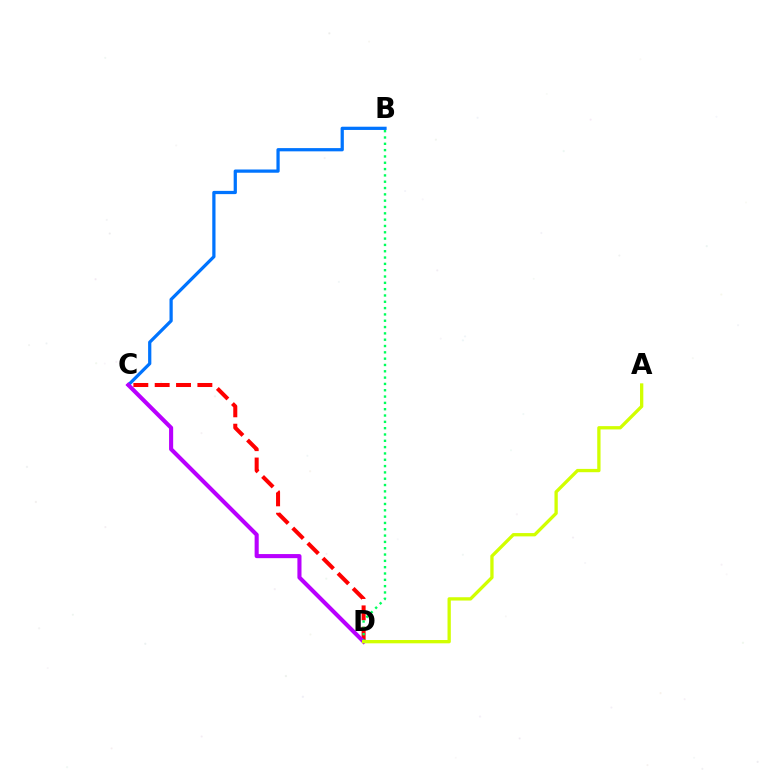{('C', 'D'): [{'color': '#ff0000', 'line_style': 'dashed', 'thickness': 2.9}, {'color': '#b900ff', 'line_style': 'solid', 'thickness': 2.95}], ('B', 'C'): [{'color': '#0074ff', 'line_style': 'solid', 'thickness': 2.33}], ('B', 'D'): [{'color': '#00ff5c', 'line_style': 'dotted', 'thickness': 1.72}], ('A', 'D'): [{'color': '#d1ff00', 'line_style': 'solid', 'thickness': 2.38}]}